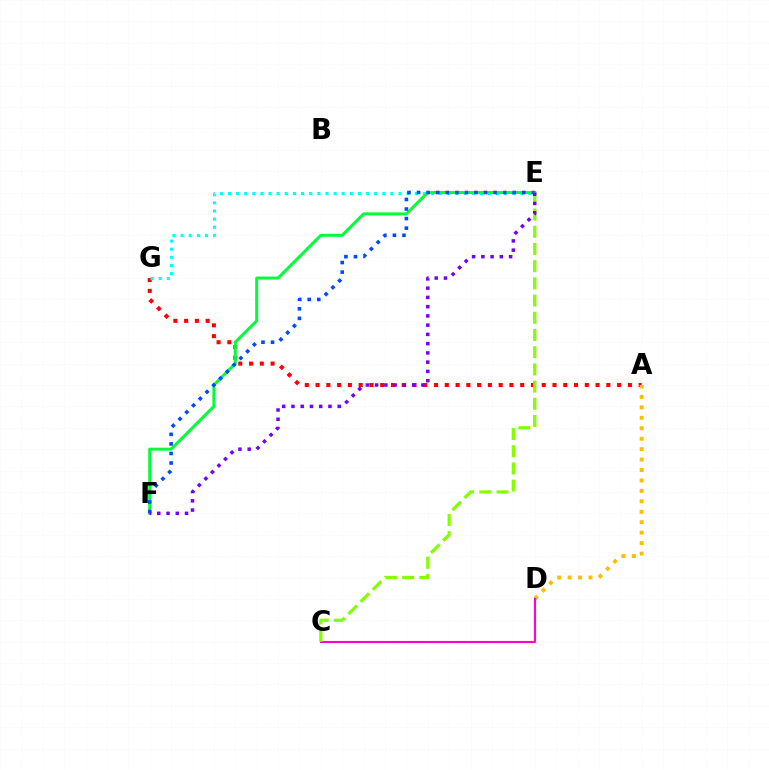{('A', 'G'): [{'color': '#ff0000', 'line_style': 'dotted', 'thickness': 2.93}], ('E', 'G'): [{'color': '#00fff6', 'line_style': 'dotted', 'thickness': 2.21}], ('A', 'D'): [{'color': '#ffbd00', 'line_style': 'dotted', 'thickness': 2.84}], ('E', 'F'): [{'color': '#00ff39', 'line_style': 'solid', 'thickness': 2.15}, {'color': '#004bff', 'line_style': 'dotted', 'thickness': 2.6}, {'color': '#7200ff', 'line_style': 'dotted', 'thickness': 2.51}], ('C', 'D'): [{'color': '#ff00cf', 'line_style': 'solid', 'thickness': 1.52}], ('C', 'E'): [{'color': '#84ff00', 'line_style': 'dashed', 'thickness': 2.34}]}